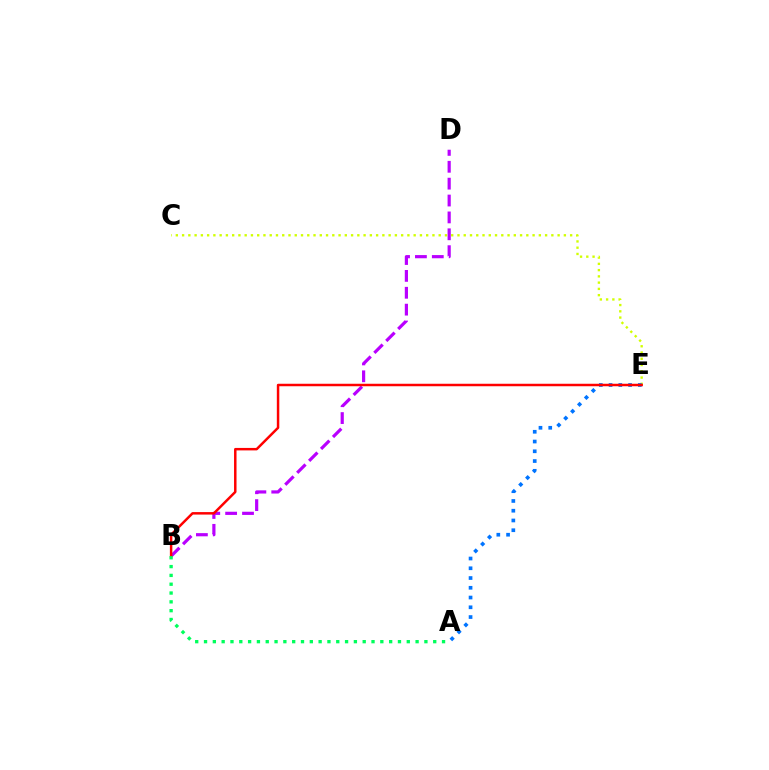{('B', 'D'): [{'color': '#b900ff', 'line_style': 'dashed', 'thickness': 2.29}], ('C', 'E'): [{'color': '#d1ff00', 'line_style': 'dotted', 'thickness': 1.7}], ('A', 'E'): [{'color': '#0074ff', 'line_style': 'dotted', 'thickness': 2.65}], ('B', 'E'): [{'color': '#ff0000', 'line_style': 'solid', 'thickness': 1.79}], ('A', 'B'): [{'color': '#00ff5c', 'line_style': 'dotted', 'thickness': 2.4}]}